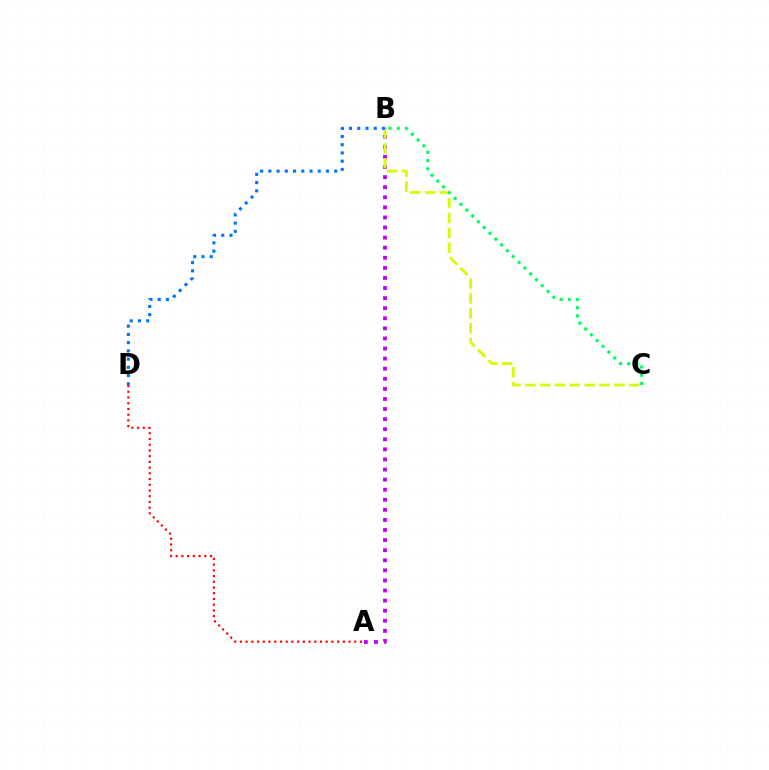{('A', 'B'): [{'color': '#b900ff', 'line_style': 'dotted', 'thickness': 2.74}], ('B', 'C'): [{'color': '#d1ff00', 'line_style': 'dashed', 'thickness': 2.02}, {'color': '#00ff5c', 'line_style': 'dotted', 'thickness': 2.23}], ('A', 'D'): [{'color': '#ff0000', 'line_style': 'dotted', 'thickness': 1.55}], ('B', 'D'): [{'color': '#0074ff', 'line_style': 'dotted', 'thickness': 2.24}]}